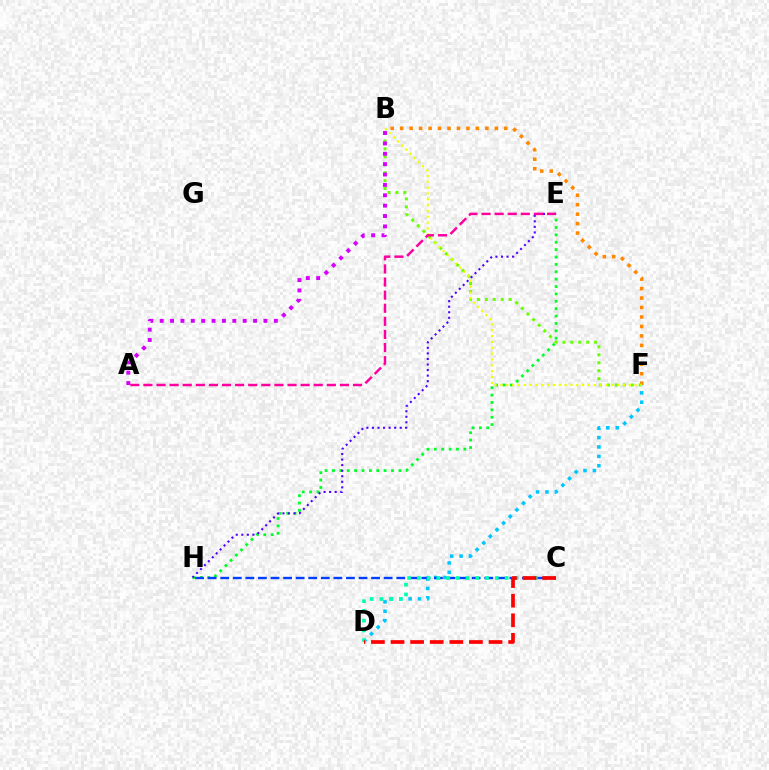{('B', 'F'): [{'color': '#ff8800', 'line_style': 'dotted', 'thickness': 2.57}, {'color': '#66ff00', 'line_style': 'dotted', 'thickness': 2.16}, {'color': '#eeff00', 'line_style': 'dotted', 'thickness': 1.59}], ('E', 'H'): [{'color': '#00ff27', 'line_style': 'dotted', 'thickness': 2.01}, {'color': '#4f00ff', 'line_style': 'dotted', 'thickness': 1.51}], ('D', 'F'): [{'color': '#00c7ff', 'line_style': 'dotted', 'thickness': 2.55}], ('A', 'B'): [{'color': '#d600ff', 'line_style': 'dotted', 'thickness': 2.82}], ('C', 'H'): [{'color': '#003fff', 'line_style': 'dashed', 'thickness': 1.71}], ('A', 'E'): [{'color': '#ff00a0', 'line_style': 'dashed', 'thickness': 1.78}], ('C', 'D'): [{'color': '#00ffaf', 'line_style': 'dotted', 'thickness': 2.65}, {'color': '#ff0000', 'line_style': 'dashed', 'thickness': 2.66}]}